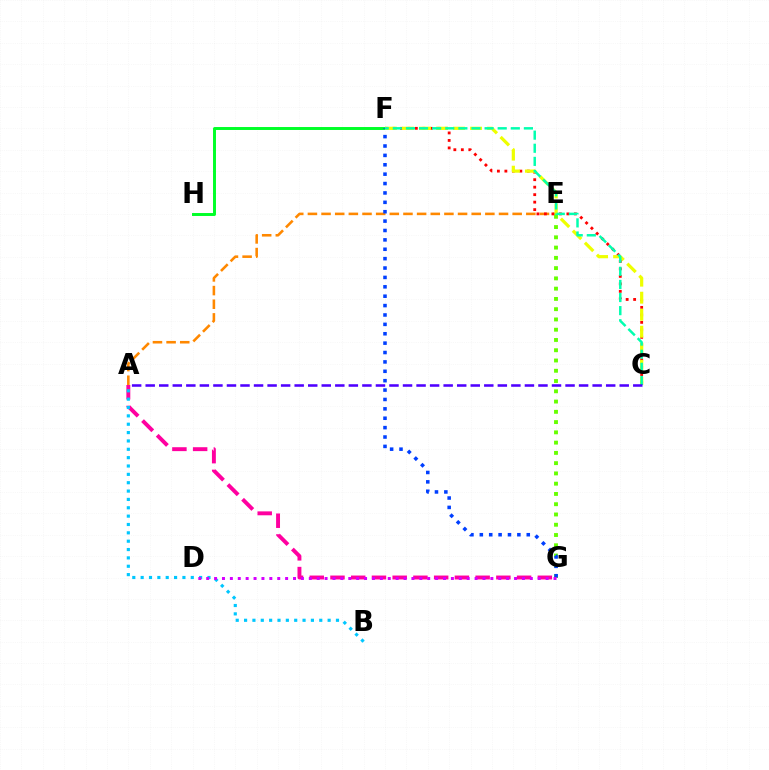{('A', 'E'): [{'color': '#ff8800', 'line_style': 'dashed', 'thickness': 1.85}], ('F', 'H'): [{'color': '#00ff27', 'line_style': 'solid', 'thickness': 2.13}], ('C', 'F'): [{'color': '#ff0000', 'line_style': 'dotted', 'thickness': 2.03}, {'color': '#eeff00', 'line_style': 'dashed', 'thickness': 2.31}, {'color': '#00ffaf', 'line_style': 'dashed', 'thickness': 1.78}], ('E', 'G'): [{'color': '#66ff00', 'line_style': 'dotted', 'thickness': 2.79}], ('F', 'G'): [{'color': '#003fff', 'line_style': 'dotted', 'thickness': 2.55}], ('A', 'G'): [{'color': '#ff00a0', 'line_style': 'dashed', 'thickness': 2.82}], ('A', 'B'): [{'color': '#00c7ff', 'line_style': 'dotted', 'thickness': 2.27}], ('A', 'C'): [{'color': '#4f00ff', 'line_style': 'dashed', 'thickness': 1.84}], ('D', 'G'): [{'color': '#d600ff', 'line_style': 'dotted', 'thickness': 2.14}]}